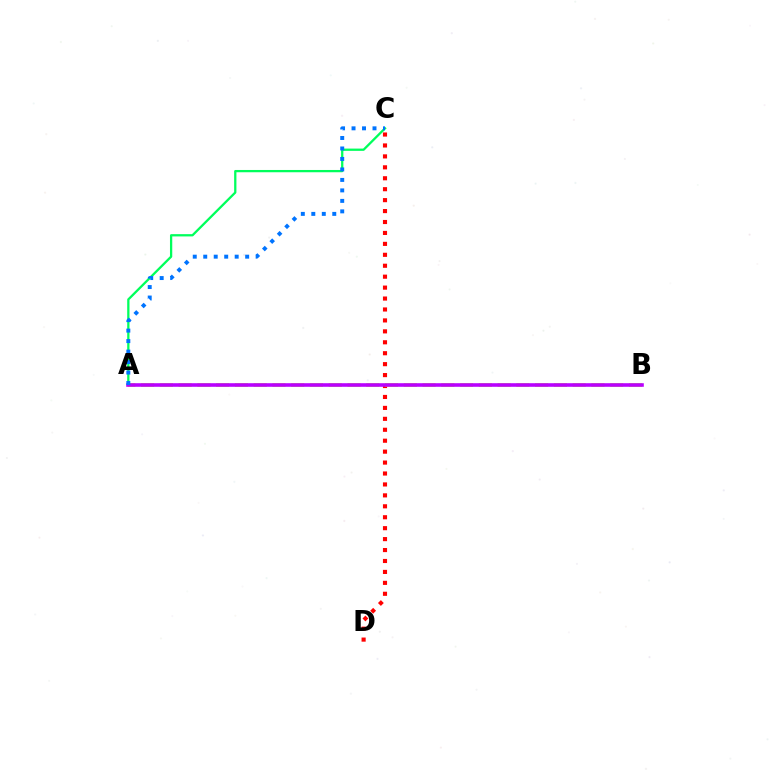{('A', 'C'): [{'color': '#00ff5c', 'line_style': 'solid', 'thickness': 1.64}, {'color': '#0074ff', 'line_style': 'dotted', 'thickness': 2.85}], ('C', 'D'): [{'color': '#ff0000', 'line_style': 'dotted', 'thickness': 2.97}], ('A', 'B'): [{'color': '#d1ff00', 'line_style': 'dashed', 'thickness': 2.55}, {'color': '#b900ff', 'line_style': 'solid', 'thickness': 2.59}]}